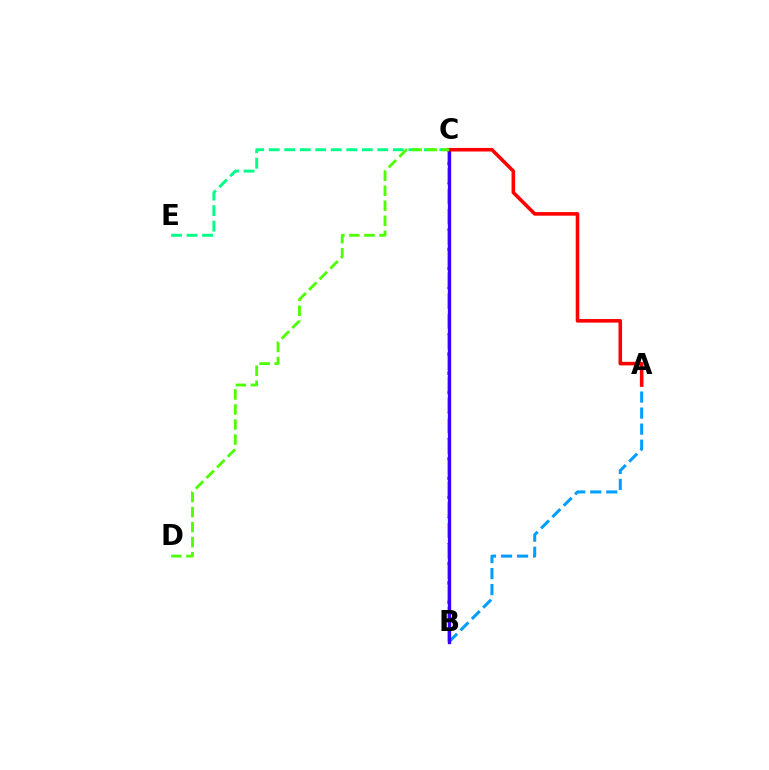{('B', 'C'): [{'color': '#ff00ed', 'line_style': 'dotted', 'thickness': 2.59}, {'color': '#ffd500', 'line_style': 'dashed', 'thickness': 2.84}, {'color': '#3700ff', 'line_style': 'solid', 'thickness': 2.4}], ('A', 'B'): [{'color': '#009eff', 'line_style': 'dashed', 'thickness': 2.18}], ('C', 'E'): [{'color': '#00ff86', 'line_style': 'dashed', 'thickness': 2.11}], ('A', 'C'): [{'color': '#ff0000', 'line_style': 'solid', 'thickness': 2.57}], ('C', 'D'): [{'color': '#4fff00', 'line_style': 'dashed', 'thickness': 2.04}]}